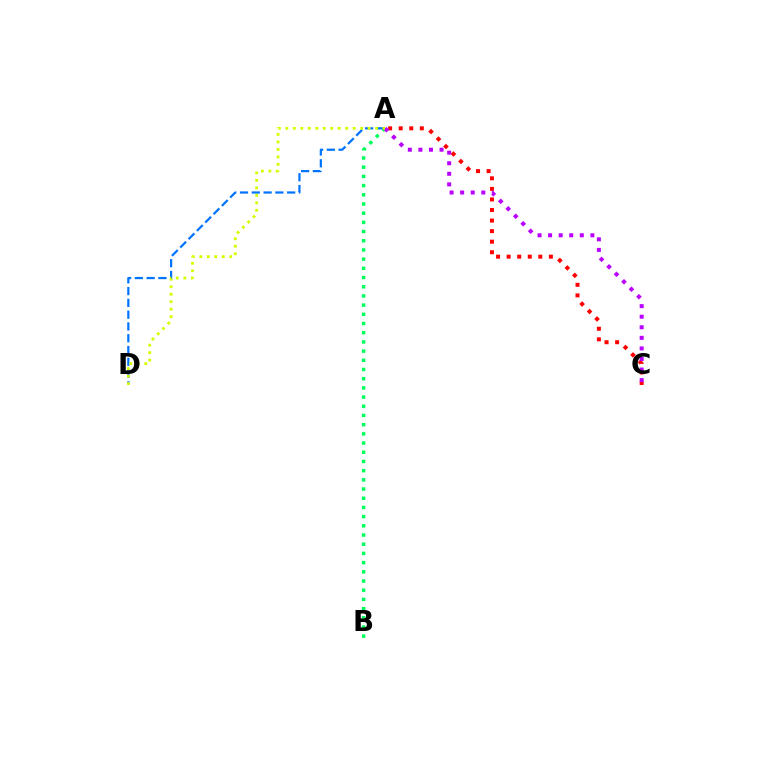{('A', 'C'): [{'color': '#ff0000', 'line_style': 'dotted', 'thickness': 2.87}, {'color': '#b900ff', 'line_style': 'dotted', 'thickness': 2.87}], ('A', 'B'): [{'color': '#00ff5c', 'line_style': 'dotted', 'thickness': 2.5}], ('A', 'D'): [{'color': '#0074ff', 'line_style': 'dashed', 'thickness': 1.6}, {'color': '#d1ff00', 'line_style': 'dotted', 'thickness': 2.03}]}